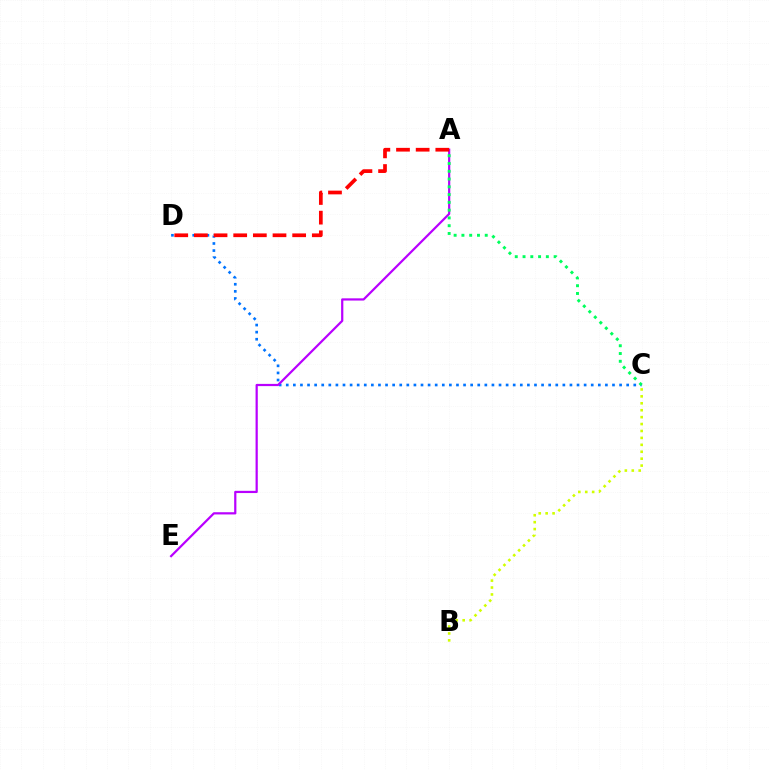{('C', 'D'): [{'color': '#0074ff', 'line_style': 'dotted', 'thickness': 1.93}], ('A', 'E'): [{'color': '#b900ff', 'line_style': 'solid', 'thickness': 1.6}], ('B', 'C'): [{'color': '#d1ff00', 'line_style': 'dotted', 'thickness': 1.88}], ('A', 'C'): [{'color': '#00ff5c', 'line_style': 'dotted', 'thickness': 2.11}], ('A', 'D'): [{'color': '#ff0000', 'line_style': 'dashed', 'thickness': 2.67}]}